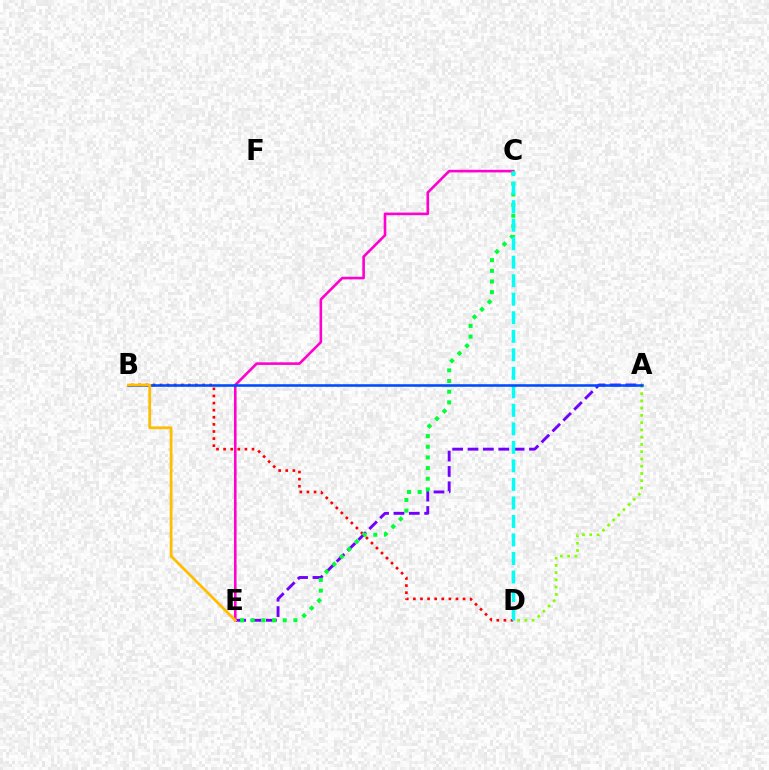{('A', 'D'): [{'color': '#84ff00', 'line_style': 'dotted', 'thickness': 1.97}], ('C', 'E'): [{'color': '#ff00cf', 'line_style': 'solid', 'thickness': 1.87}, {'color': '#00ff39', 'line_style': 'dotted', 'thickness': 2.9}], ('A', 'E'): [{'color': '#7200ff', 'line_style': 'dashed', 'thickness': 2.09}], ('B', 'D'): [{'color': '#ff0000', 'line_style': 'dotted', 'thickness': 1.93}], ('C', 'D'): [{'color': '#00fff6', 'line_style': 'dashed', 'thickness': 2.52}], ('A', 'B'): [{'color': '#004bff', 'line_style': 'solid', 'thickness': 1.85}], ('B', 'E'): [{'color': '#ffbd00', 'line_style': 'solid', 'thickness': 1.99}]}